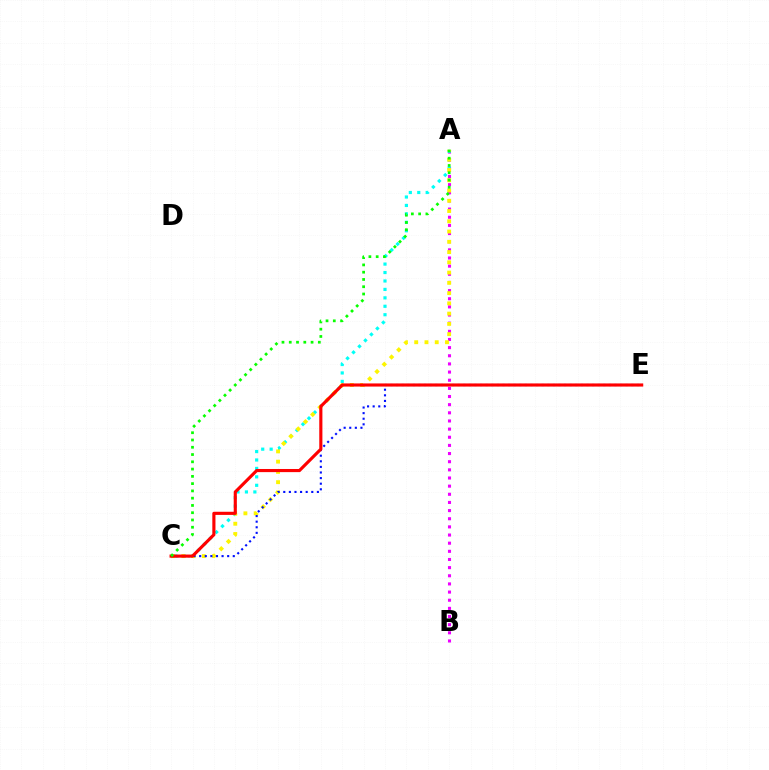{('A', 'B'): [{'color': '#ee00ff', 'line_style': 'dotted', 'thickness': 2.21}], ('A', 'C'): [{'color': '#00fff6', 'line_style': 'dotted', 'thickness': 2.29}, {'color': '#fcf500', 'line_style': 'dotted', 'thickness': 2.79}, {'color': '#08ff00', 'line_style': 'dotted', 'thickness': 1.98}], ('C', 'E'): [{'color': '#0010ff', 'line_style': 'dotted', 'thickness': 1.52}, {'color': '#ff0000', 'line_style': 'solid', 'thickness': 2.26}]}